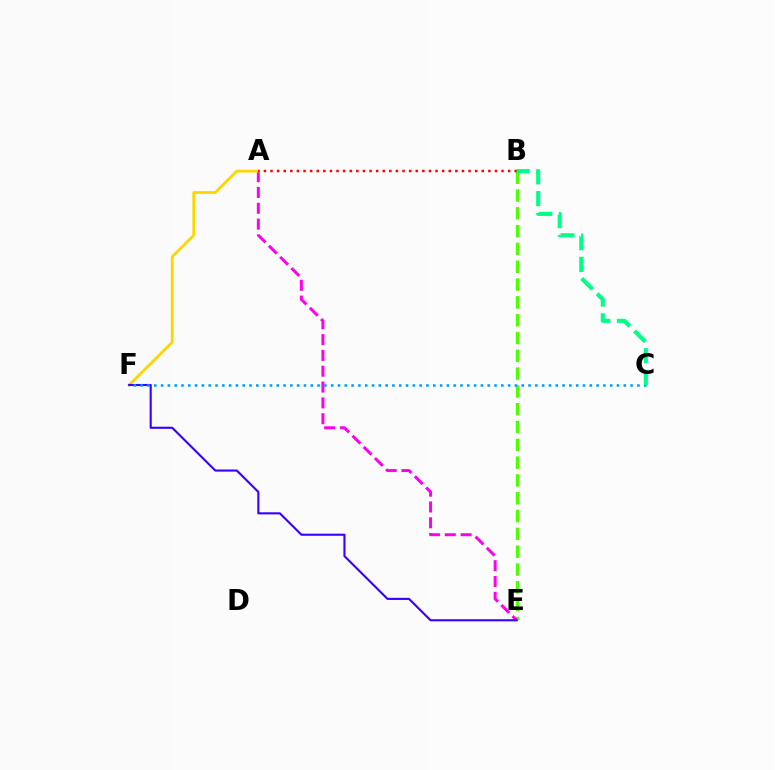{('B', 'E'): [{'color': '#4fff00', 'line_style': 'dashed', 'thickness': 2.42}], ('A', 'E'): [{'color': '#ff00ed', 'line_style': 'dashed', 'thickness': 2.15}], ('A', 'F'): [{'color': '#ffd500', 'line_style': 'solid', 'thickness': 2.0}], ('E', 'F'): [{'color': '#3700ff', 'line_style': 'solid', 'thickness': 1.51}], ('C', 'F'): [{'color': '#009eff', 'line_style': 'dotted', 'thickness': 1.85}], ('A', 'B'): [{'color': '#ff0000', 'line_style': 'dotted', 'thickness': 1.79}], ('B', 'C'): [{'color': '#00ff86', 'line_style': 'dashed', 'thickness': 2.96}]}